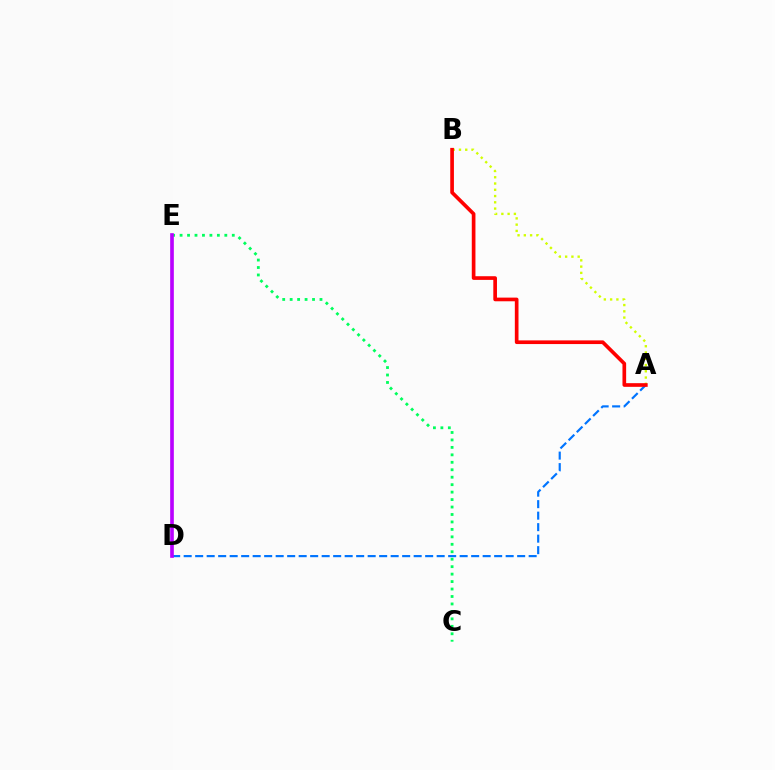{('A', 'D'): [{'color': '#0074ff', 'line_style': 'dashed', 'thickness': 1.56}], ('C', 'E'): [{'color': '#00ff5c', 'line_style': 'dotted', 'thickness': 2.03}], ('D', 'E'): [{'color': '#b900ff', 'line_style': 'solid', 'thickness': 2.63}], ('A', 'B'): [{'color': '#d1ff00', 'line_style': 'dotted', 'thickness': 1.7}, {'color': '#ff0000', 'line_style': 'solid', 'thickness': 2.64}]}